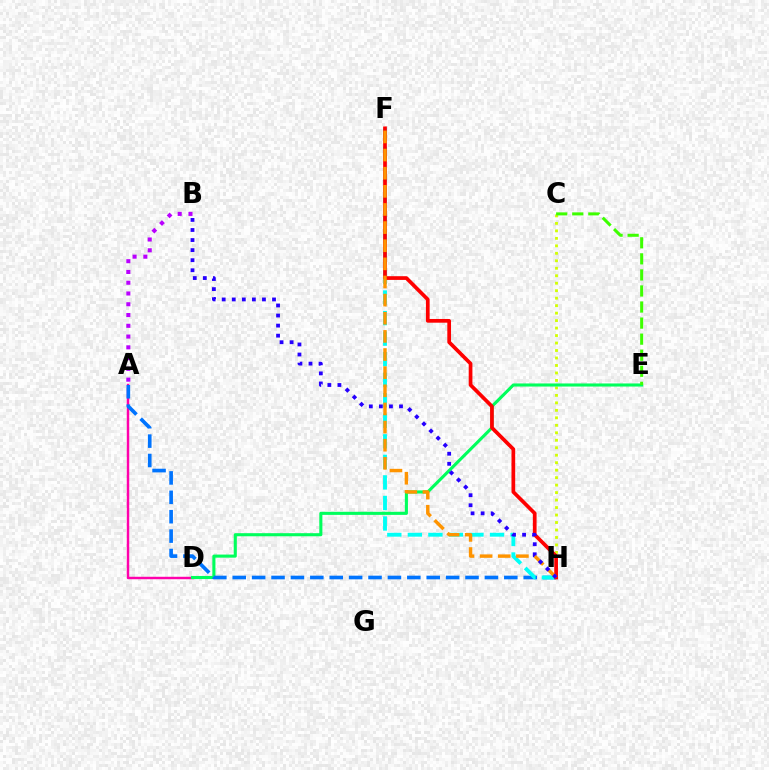{('A', 'D'): [{'color': '#ff00ac', 'line_style': 'solid', 'thickness': 1.76}], ('C', 'H'): [{'color': '#d1ff00', 'line_style': 'dotted', 'thickness': 2.03}], ('D', 'E'): [{'color': '#00ff5c', 'line_style': 'solid', 'thickness': 2.22}], ('A', 'H'): [{'color': '#0074ff', 'line_style': 'dashed', 'thickness': 2.64}], ('F', 'H'): [{'color': '#00fff6', 'line_style': 'dashed', 'thickness': 2.79}, {'color': '#ff0000', 'line_style': 'solid', 'thickness': 2.67}, {'color': '#ff9400', 'line_style': 'dashed', 'thickness': 2.46}], ('C', 'E'): [{'color': '#3dff00', 'line_style': 'dashed', 'thickness': 2.18}], ('A', 'B'): [{'color': '#b900ff', 'line_style': 'dotted', 'thickness': 2.93}], ('B', 'H'): [{'color': '#2500ff', 'line_style': 'dotted', 'thickness': 2.73}]}